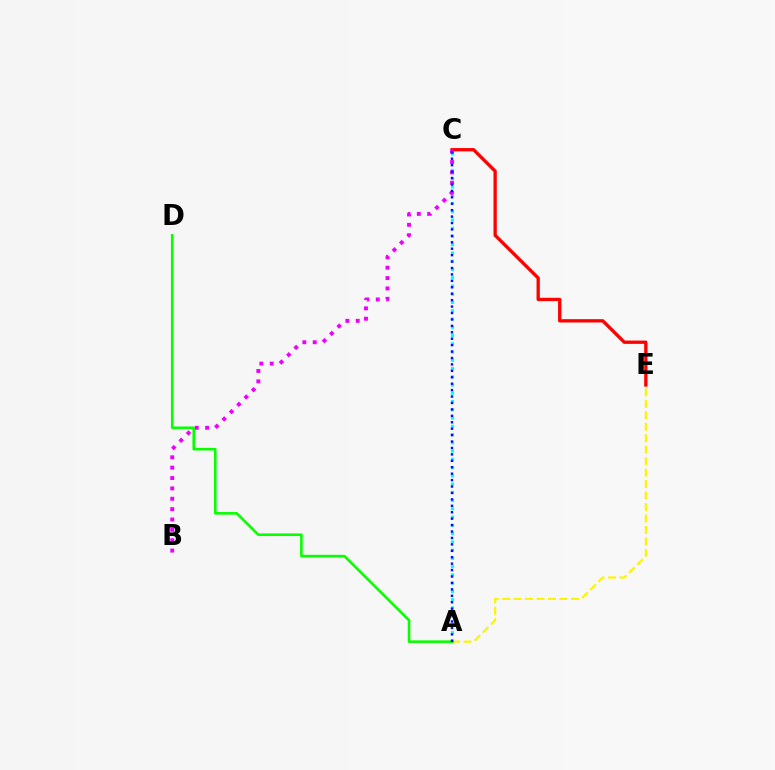{('A', 'E'): [{'color': '#fcf500', 'line_style': 'dashed', 'thickness': 1.56}], ('C', 'E'): [{'color': '#ff0000', 'line_style': 'solid', 'thickness': 2.38}], ('A', 'C'): [{'color': '#00fff6', 'line_style': 'dotted', 'thickness': 2.24}, {'color': '#0010ff', 'line_style': 'dotted', 'thickness': 1.75}], ('B', 'C'): [{'color': '#ee00ff', 'line_style': 'dotted', 'thickness': 2.82}], ('A', 'D'): [{'color': '#08ff00', 'line_style': 'solid', 'thickness': 1.88}]}